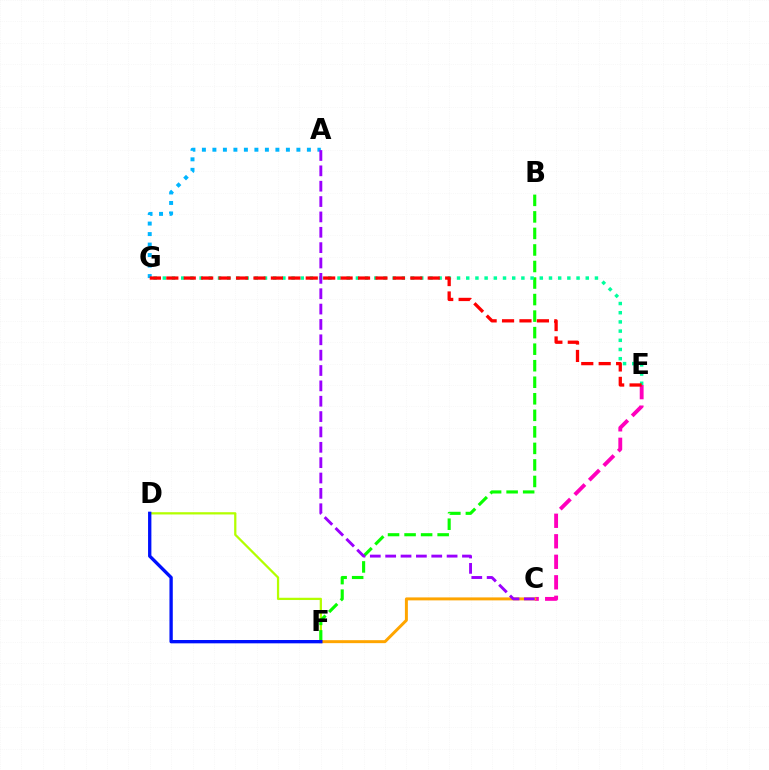{('D', 'F'): [{'color': '#b3ff00', 'line_style': 'solid', 'thickness': 1.63}, {'color': '#0010ff', 'line_style': 'solid', 'thickness': 2.4}], ('B', 'F'): [{'color': '#08ff00', 'line_style': 'dashed', 'thickness': 2.25}], ('C', 'E'): [{'color': '#ff00bd', 'line_style': 'dashed', 'thickness': 2.79}], ('E', 'G'): [{'color': '#00ff9d', 'line_style': 'dotted', 'thickness': 2.5}, {'color': '#ff0000', 'line_style': 'dashed', 'thickness': 2.37}], ('A', 'G'): [{'color': '#00b5ff', 'line_style': 'dotted', 'thickness': 2.85}], ('C', 'F'): [{'color': '#ffa500', 'line_style': 'solid', 'thickness': 2.14}], ('A', 'C'): [{'color': '#9b00ff', 'line_style': 'dashed', 'thickness': 2.09}]}